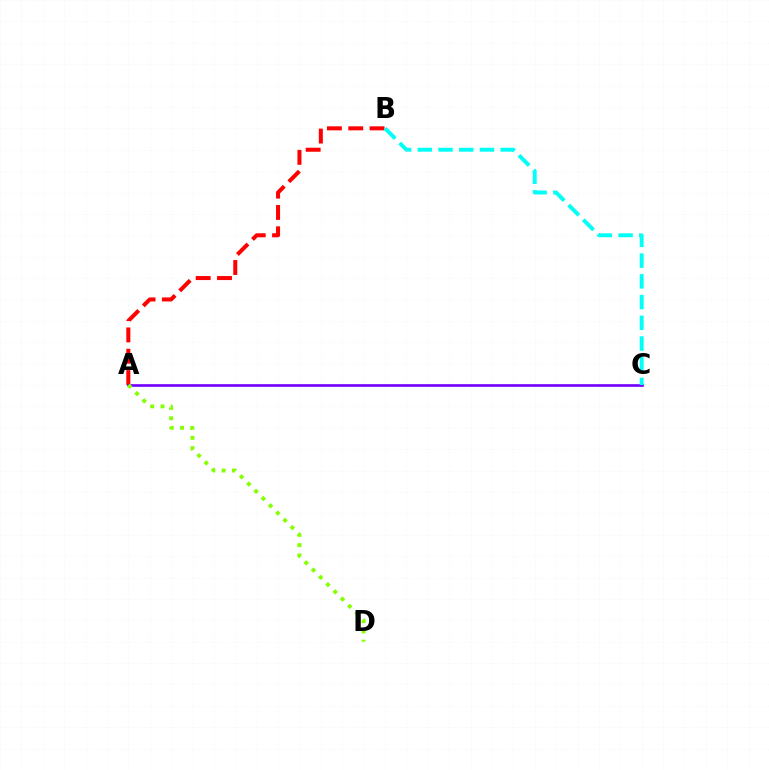{('A', 'B'): [{'color': '#ff0000', 'line_style': 'dashed', 'thickness': 2.9}], ('A', 'C'): [{'color': '#7200ff', 'line_style': 'solid', 'thickness': 1.91}], ('A', 'D'): [{'color': '#84ff00', 'line_style': 'dotted', 'thickness': 2.79}], ('B', 'C'): [{'color': '#00fff6', 'line_style': 'dashed', 'thickness': 2.82}]}